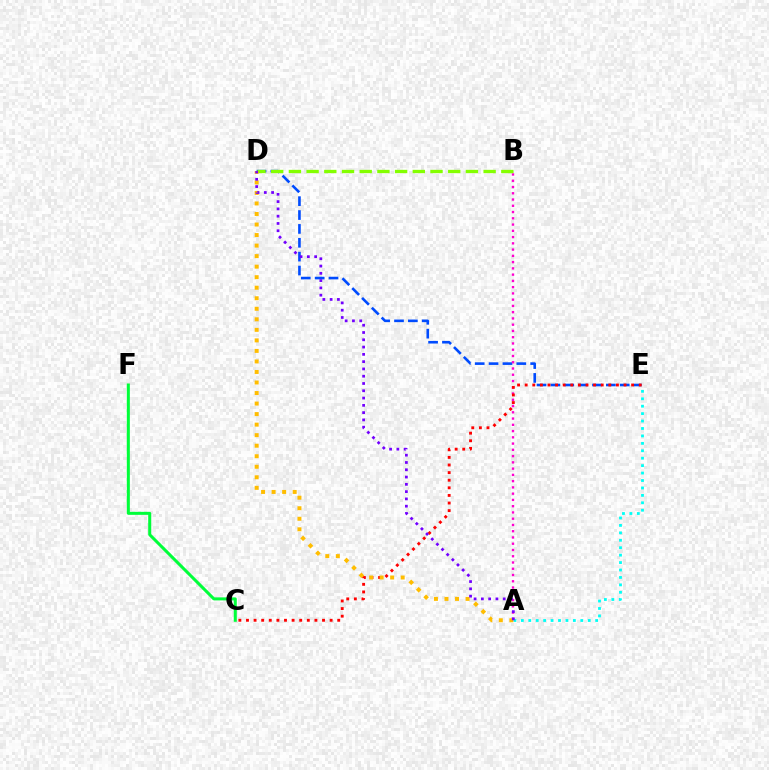{('D', 'E'): [{'color': '#004bff', 'line_style': 'dashed', 'thickness': 1.88}], ('A', 'B'): [{'color': '#ff00cf', 'line_style': 'dotted', 'thickness': 1.7}], ('C', 'E'): [{'color': '#ff0000', 'line_style': 'dotted', 'thickness': 2.07}], ('C', 'F'): [{'color': '#00ff39', 'line_style': 'solid', 'thickness': 2.18}], ('A', 'E'): [{'color': '#00fff6', 'line_style': 'dotted', 'thickness': 2.02}], ('B', 'D'): [{'color': '#84ff00', 'line_style': 'dashed', 'thickness': 2.4}], ('A', 'D'): [{'color': '#ffbd00', 'line_style': 'dotted', 'thickness': 2.86}, {'color': '#7200ff', 'line_style': 'dotted', 'thickness': 1.98}]}